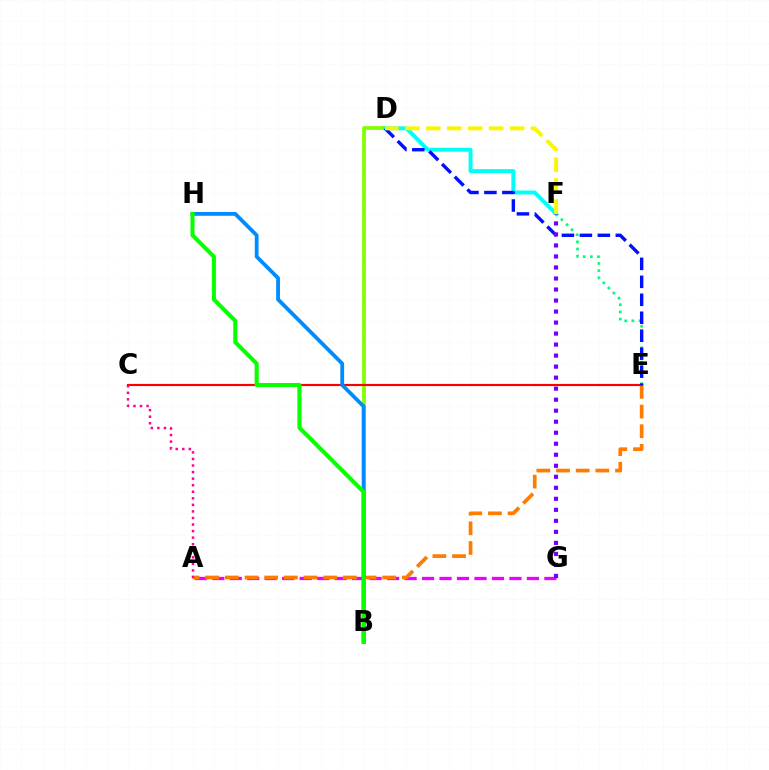{('B', 'D'): [{'color': '#84ff00', 'line_style': 'solid', 'thickness': 2.73}], ('A', 'G'): [{'color': '#ee00ff', 'line_style': 'dashed', 'thickness': 2.37}], ('A', 'E'): [{'color': '#ff7c00', 'line_style': 'dashed', 'thickness': 2.67}], ('C', 'E'): [{'color': '#ff0000', 'line_style': 'solid', 'thickness': 1.55}], ('E', 'F'): [{'color': '#00ff74', 'line_style': 'dotted', 'thickness': 1.95}], ('D', 'F'): [{'color': '#00fff6', 'line_style': 'solid', 'thickness': 2.85}, {'color': '#fcf500', 'line_style': 'dashed', 'thickness': 2.85}], ('A', 'C'): [{'color': '#ff0094', 'line_style': 'dotted', 'thickness': 1.78}], ('D', 'E'): [{'color': '#0010ff', 'line_style': 'dashed', 'thickness': 2.44}], ('B', 'H'): [{'color': '#008cff', 'line_style': 'solid', 'thickness': 2.74}, {'color': '#08ff00', 'line_style': 'solid', 'thickness': 2.93}], ('F', 'G'): [{'color': '#7200ff', 'line_style': 'dotted', 'thickness': 2.99}]}